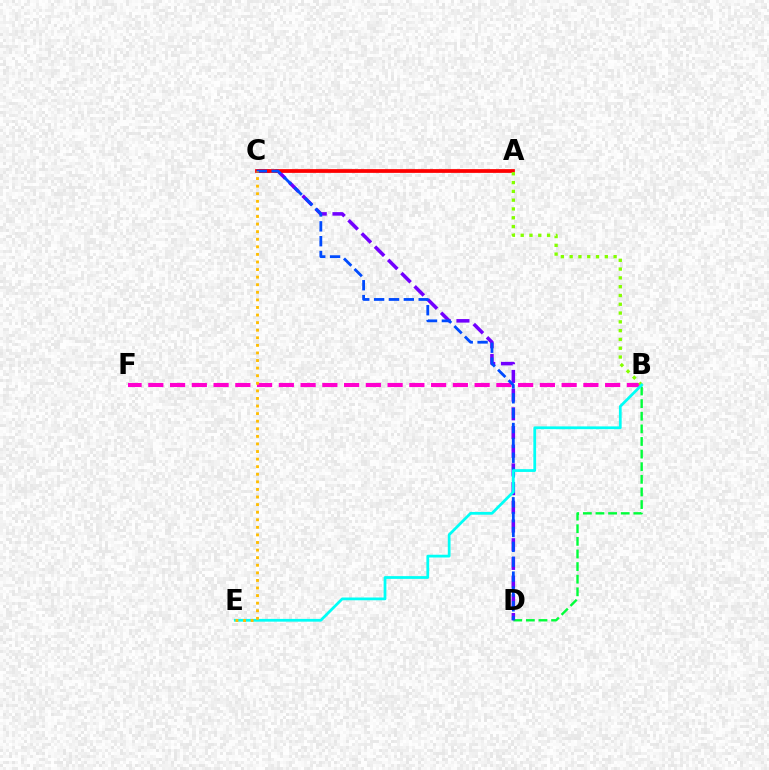{('B', 'D'): [{'color': '#00ff39', 'line_style': 'dashed', 'thickness': 1.71}], ('C', 'D'): [{'color': '#7200ff', 'line_style': 'dashed', 'thickness': 2.54}, {'color': '#004bff', 'line_style': 'dashed', 'thickness': 2.02}], ('A', 'C'): [{'color': '#ff0000', 'line_style': 'solid', 'thickness': 2.7}], ('B', 'F'): [{'color': '#ff00cf', 'line_style': 'dashed', 'thickness': 2.96}], ('A', 'B'): [{'color': '#84ff00', 'line_style': 'dotted', 'thickness': 2.39}], ('B', 'E'): [{'color': '#00fff6', 'line_style': 'solid', 'thickness': 1.99}], ('C', 'E'): [{'color': '#ffbd00', 'line_style': 'dotted', 'thickness': 2.06}]}